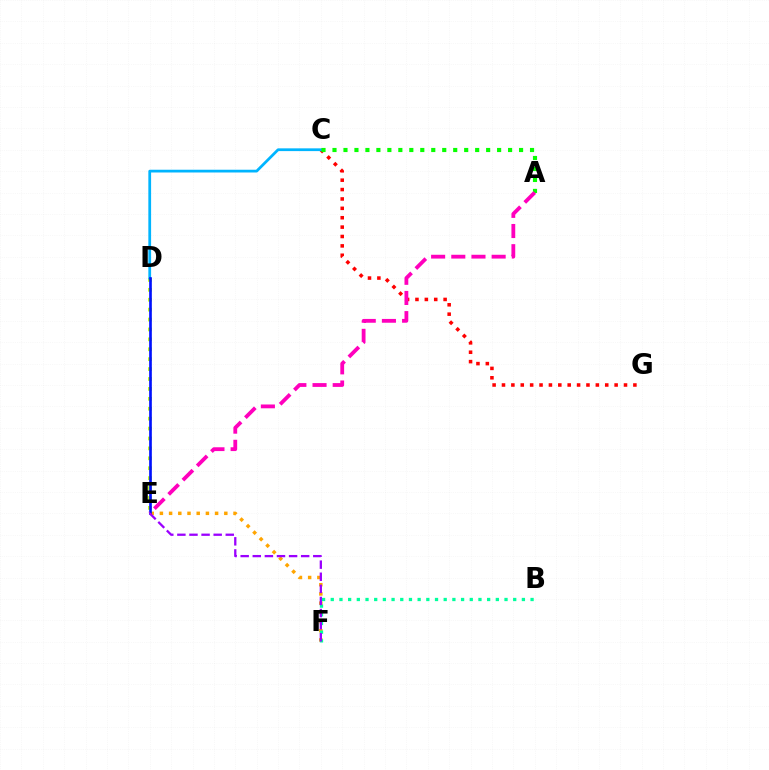{('E', 'F'): [{'color': '#ffa500', 'line_style': 'dotted', 'thickness': 2.5}, {'color': '#9b00ff', 'line_style': 'dashed', 'thickness': 1.64}], ('B', 'F'): [{'color': '#00ff9d', 'line_style': 'dotted', 'thickness': 2.36}], ('C', 'G'): [{'color': '#ff0000', 'line_style': 'dotted', 'thickness': 2.55}], ('D', 'E'): [{'color': '#b3ff00', 'line_style': 'dotted', 'thickness': 2.69}, {'color': '#0010ff', 'line_style': 'solid', 'thickness': 1.91}], ('C', 'D'): [{'color': '#00b5ff', 'line_style': 'solid', 'thickness': 1.98}], ('A', 'C'): [{'color': '#08ff00', 'line_style': 'dotted', 'thickness': 2.98}], ('A', 'E'): [{'color': '#ff00bd', 'line_style': 'dashed', 'thickness': 2.74}]}